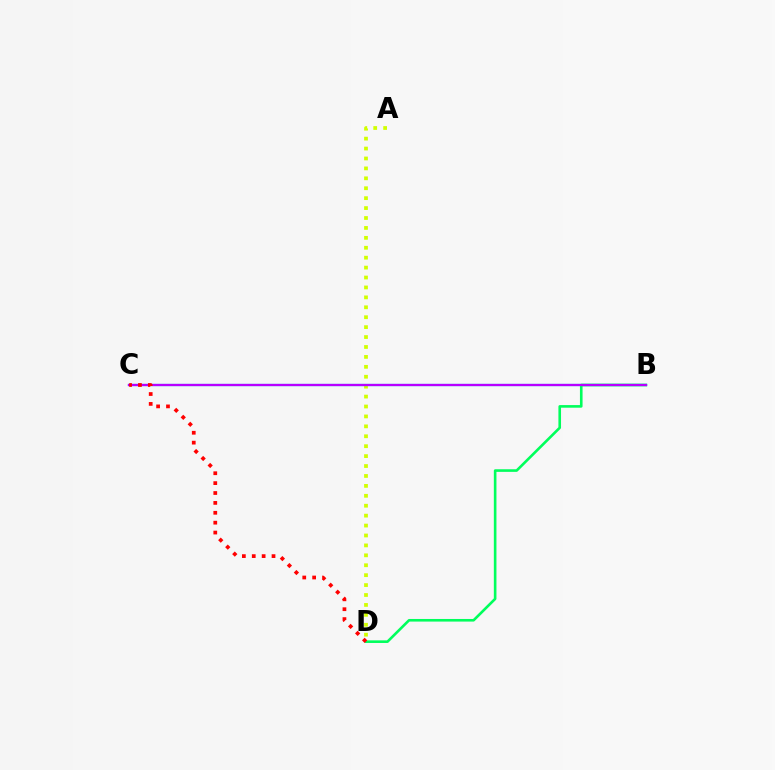{('A', 'D'): [{'color': '#d1ff00', 'line_style': 'dotted', 'thickness': 2.7}], ('B', 'C'): [{'color': '#0074ff', 'line_style': 'solid', 'thickness': 1.63}, {'color': '#b900ff', 'line_style': 'solid', 'thickness': 1.56}], ('B', 'D'): [{'color': '#00ff5c', 'line_style': 'solid', 'thickness': 1.88}], ('C', 'D'): [{'color': '#ff0000', 'line_style': 'dotted', 'thickness': 2.69}]}